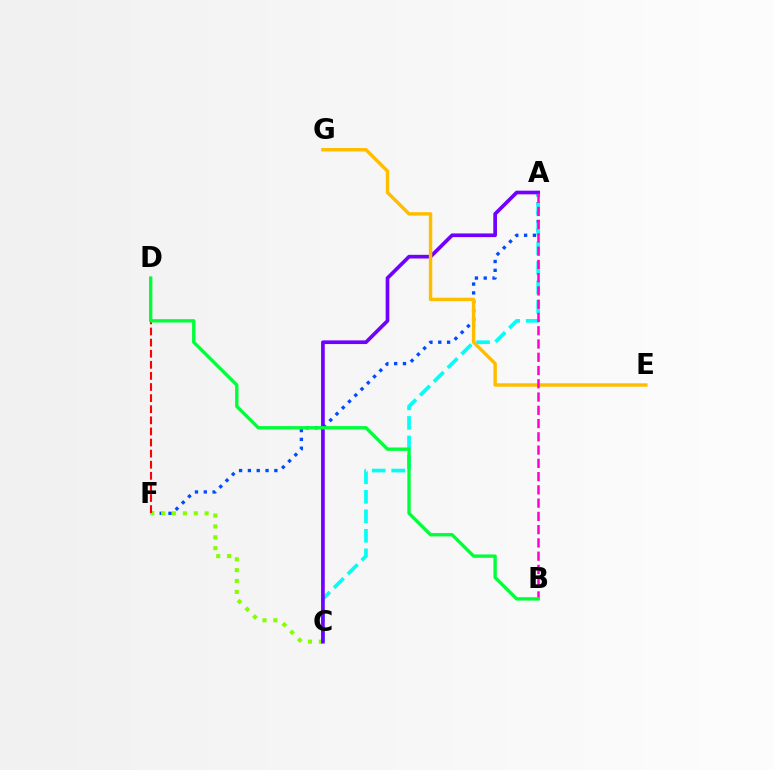{('A', 'F'): [{'color': '#004bff', 'line_style': 'dotted', 'thickness': 2.4}], ('A', 'C'): [{'color': '#00fff6', 'line_style': 'dashed', 'thickness': 2.65}, {'color': '#7200ff', 'line_style': 'solid', 'thickness': 2.65}], ('C', 'F'): [{'color': '#84ff00', 'line_style': 'dotted', 'thickness': 2.95}], ('E', 'G'): [{'color': '#ffbd00', 'line_style': 'solid', 'thickness': 2.48}], ('A', 'B'): [{'color': '#ff00cf', 'line_style': 'dashed', 'thickness': 1.8}], ('D', 'F'): [{'color': '#ff0000', 'line_style': 'dashed', 'thickness': 1.51}], ('B', 'D'): [{'color': '#00ff39', 'line_style': 'solid', 'thickness': 2.41}]}